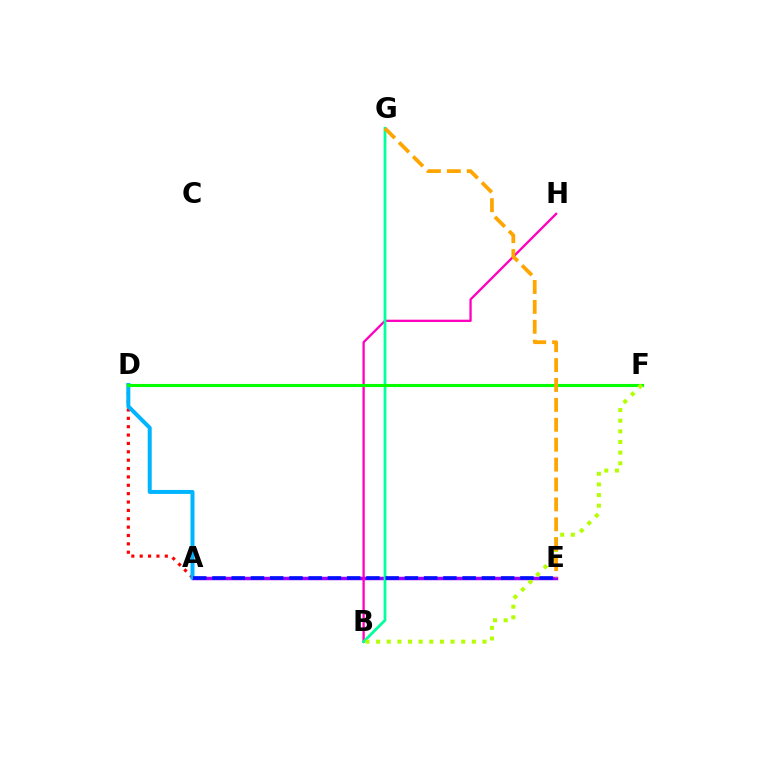{('A', 'E'): [{'color': '#9b00ff', 'line_style': 'solid', 'thickness': 2.52}, {'color': '#0010ff', 'line_style': 'dashed', 'thickness': 2.61}], ('B', 'H'): [{'color': '#ff00bd', 'line_style': 'solid', 'thickness': 1.66}], ('A', 'D'): [{'color': '#ff0000', 'line_style': 'dotted', 'thickness': 2.27}, {'color': '#00b5ff', 'line_style': 'solid', 'thickness': 2.87}], ('B', 'G'): [{'color': '#00ff9d', 'line_style': 'solid', 'thickness': 2.0}], ('D', 'F'): [{'color': '#08ff00', 'line_style': 'solid', 'thickness': 2.22}], ('B', 'F'): [{'color': '#b3ff00', 'line_style': 'dotted', 'thickness': 2.89}], ('E', 'G'): [{'color': '#ffa500', 'line_style': 'dashed', 'thickness': 2.7}]}